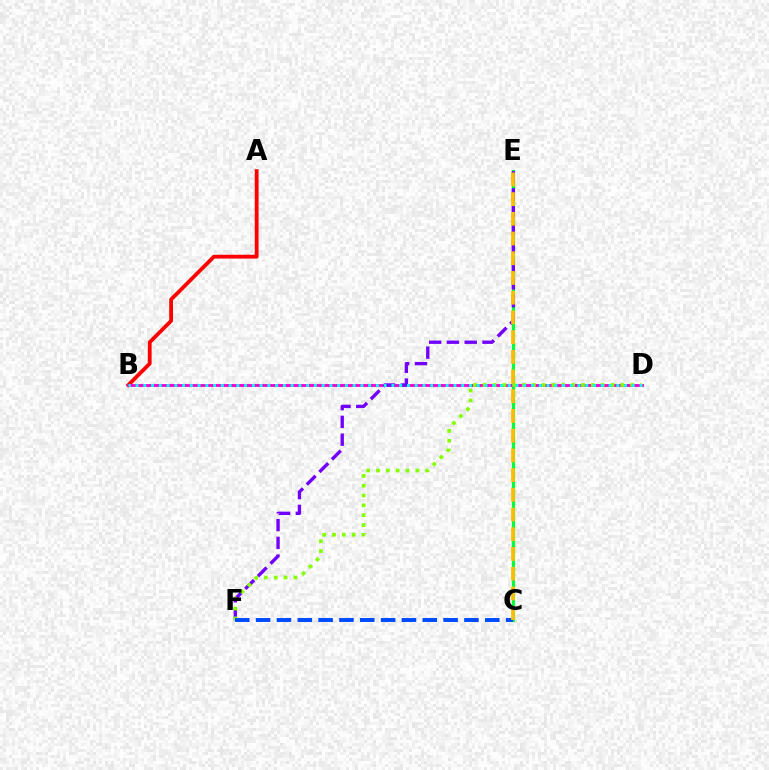{('A', 'B'): [{'color': '#ff0000', 'line_style': 'solid', 'thickness': 2.74}], ('C', 'E'): [{'color': '#00ff39', 'line_style': 'solid', 'thickness': 2.28}, {'color': '#ffbd00', 'line_style': 'dashed', 'thickness': 2.68}], ('B', 'D'): [{'color': '#ff00cf', 'line_style': 'solid', 'thickness': 2.08}, {'color': '#00fff6', 'line_style': 'dotted', 'thickness': 2.11}], ('E', 'F'): [{'color': '#7200ff', 'line_style': 'dashed', 'thickness': 2.42}], ('D', 'F'): [{'color': '#84ff00', 'line_style': 'dotted', 'thickness': 2.67}], ('C', 'F'): [{'color': '#004bff', 'line_style': 'dashed', 'thickness': 2.83}]}